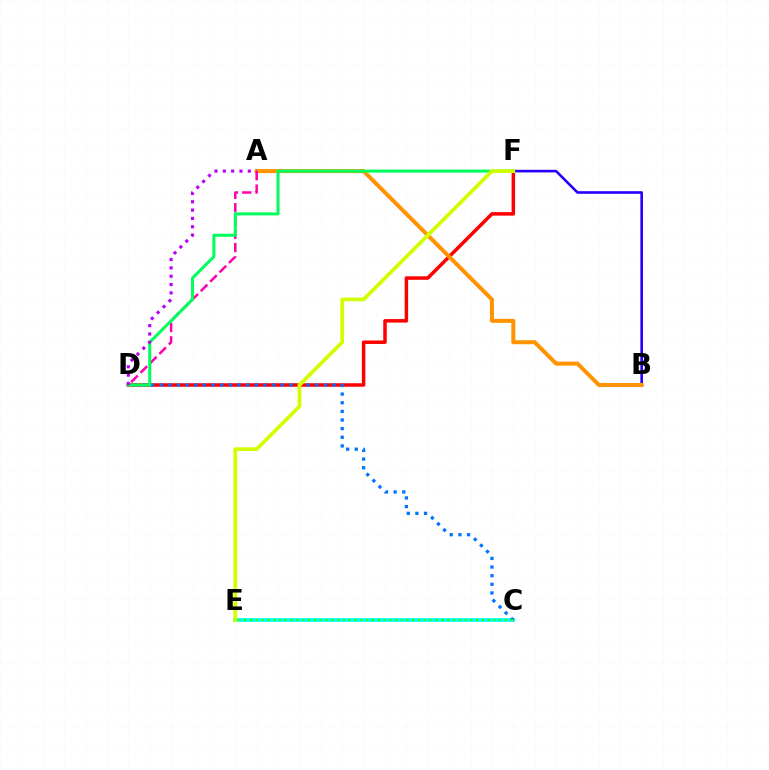{('C', 'E'): [{'color': '#00fff6', 'line_style': 'solid', 'thickness': 2.7}, {'color': '#3dff00', 'line_style': 'dotted', 'thickness': 1.57}], ('D', 'F'): [{'color': '#ff0000', 'line_style': 'solid', 'thickness': 2.52}, {'color': '#00ff5c', 'line_style': 'solid', 'thickness': 2.18}], ('B', 'F'): [{'color': '#2500ff', 'line_style': 'solid', 'thickness': 1.88}], ('C', 'D'): [{'color': '#0074ff', 'line_style': 'dotted', 'thickness': 2.35}], ('A', 'B'): [{'color': '#ff9400', 'line_style': 'solid', 'thickness': 2.89}], ('A', 'D'): [{'color': '#ff00ac', 'line_style': 'dashed', 'thickness': 1.81}, {'color': '#b900ff', 'line_style': 'dotted', 'thickness': 2.26}], ('E', 'F'): [{'color': '#d1ff00', 'line_style': 'solid', 'thickness': 2.68}]}